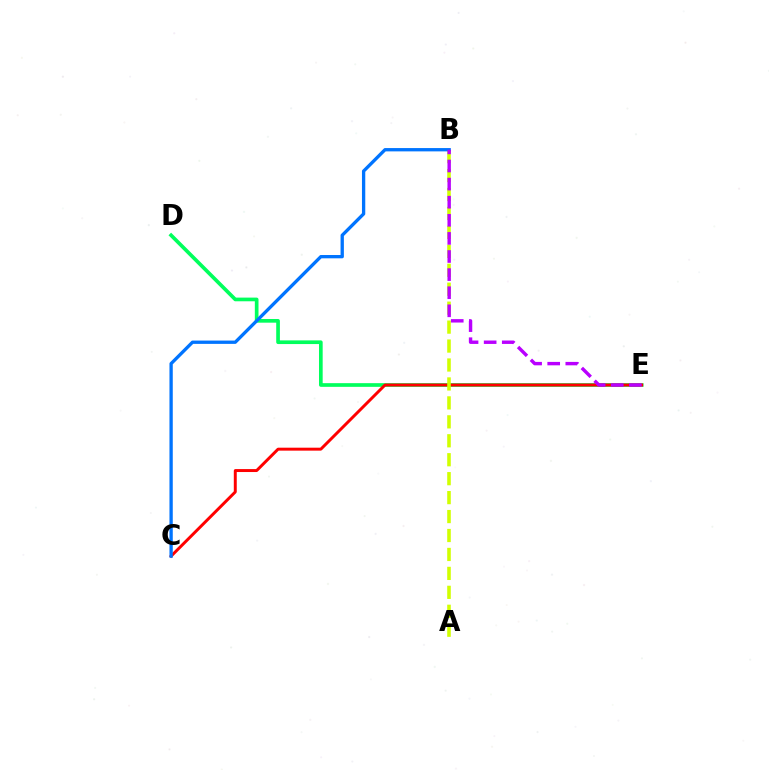{('D', 'E'): [{'color': '#00ff5c', 'line_style': 'solid', 'thickness': 2.65}], ('C', 'E'): [{'color': '#ff0000', 'line_style': 'solid', 'thickness': 2.13}], ('A', 'B'): [{'color': '#d1ff00', 'line_style': 'dashed', 'thickness': 2.57}], ('B', 'C'): [{'color': '#0074ff', 'line_style': 'solid', 'thickness': 2.38}], ('B', 'E'): [{'color': '#b900ff', 'line_style': 'dashed', 'thickness': 2.46}]}